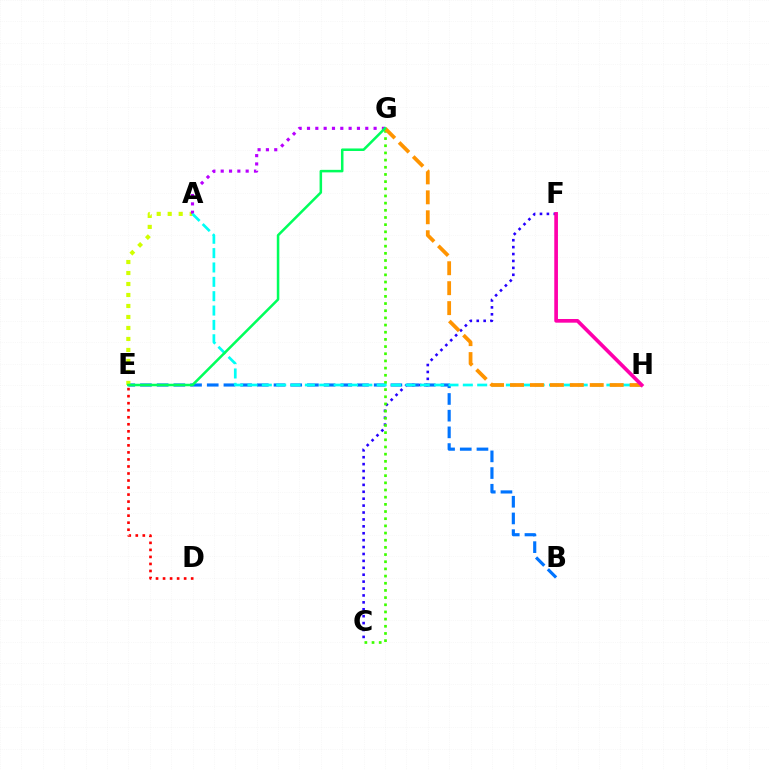{('D', 'E'): [{'color': '#ff0000', 'line_style': 'dotted', 'thickness': 1.91}], ('B', 'E'): [{'color': '#0074ff', 'line_style': 'dashed', 'thickness': 2.27}], ('C', 'F'): [{'color': '#2500ff', 'line_style': 'dotted', 'thickness': 1.88}], ('A', 'E'): [{'color': '#d1ff00', 'line_style': 'dotted', 'thickness': 2.99}], ('A', 'G'): [{'color': '#b900ff', 'line_style': 'dotted', 'thickness': 2.26}], ('C', 'G'): [{'color': '#3dff00', 'line_style': 'dotted', 'thickness': 1.95}], ('A', 'H'): [{'color': '#00fff6', 'line_style': 'dashed', 'thickness': 1.95}], ('G', 'H'): [{'color': '#ff9400', 'line_style': 'dashed', 'thickness': 2.71}], ('F', 'H'): [{'color': '#ff00ac', 'line_style': 'solid', 'thickness': 2.65}], ('E', 'G'): [{'color': '#00ff5c', 'line_style': 'solid', 'thickness': 1.82}]}